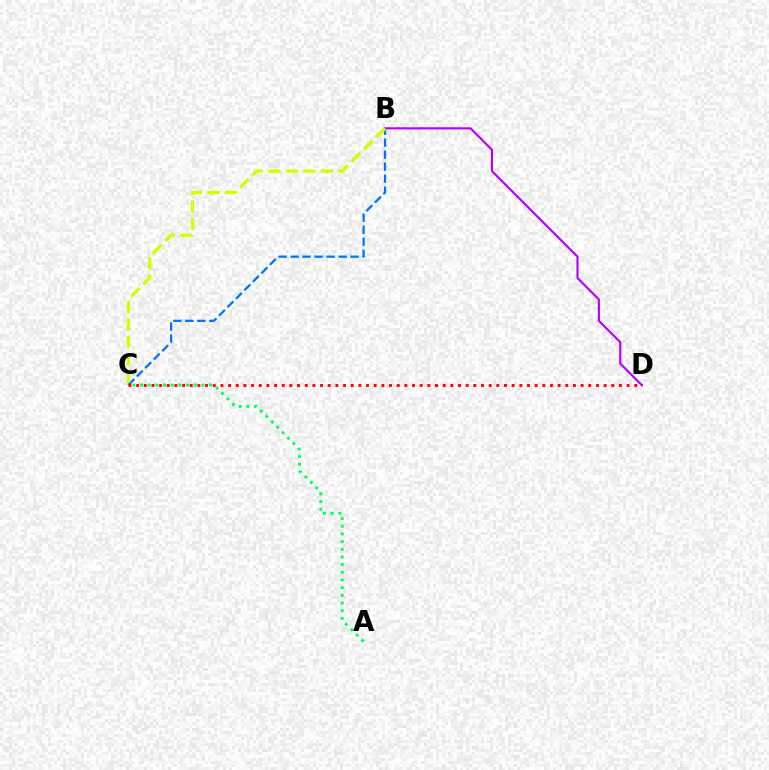{('B', 'D'): [{'color': '#b900ff', 'line_style': 'solid', 'thickness': 1.55}], ('B', 'C'): [{'color': '#0074ff', 'line_style': 'dashed', 'thickness': 1.63}, {'color': '#d1ff00', 'line_style': 'dashed', 'thickness': 2.37}], ('C', 'D'): [{'color': '#ff0000', 'line_style': 'dotted', 'thickness': 2.08}], ('A', 'C'): [{'color': '#00ff5c', 'line_style': 'dotted', 'thickness': 2.09}]}